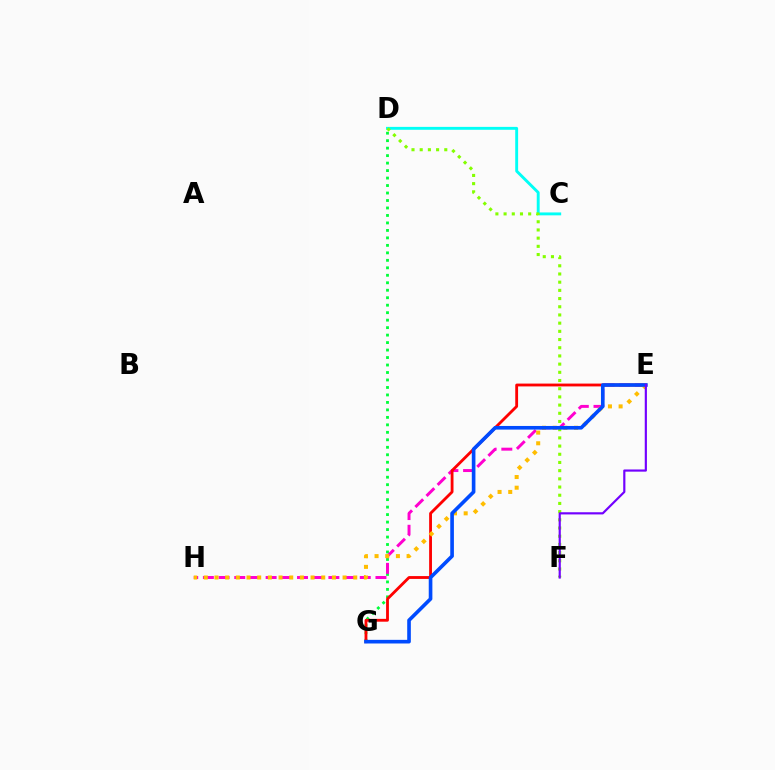{('D', 'G'): [{'color': '#00ff39', 'line_style': 'dotted', 'thickness': 2.03}], ('E', 'H'): [{'color': '#ff00cf', 'line_style': 'dashed', 'thickness': 2.13}, {'color': '#ffbd00', 'line_style': 'dotted', 'thickness': 2.9}], ('E', 'G'): [{'color': '#ff0000', 'line_style': 'solid', 'thickness': 2.04}, {'color': '#004bff', 'line_style': 'solid', 'thickness': 2.62}], ('C', 'D'): [{'color': '#00fff6', 'line_style': 'solid', 'thickness': 2.09}], ('D', 'F'): [{'color': '#84ff00', 'line_style': 'dotted', 'thickness': 2.23}], ('E', 'F'): [{'color': '#7200ff', 'line_style': 'solid', 'thickness': 1.57}]}